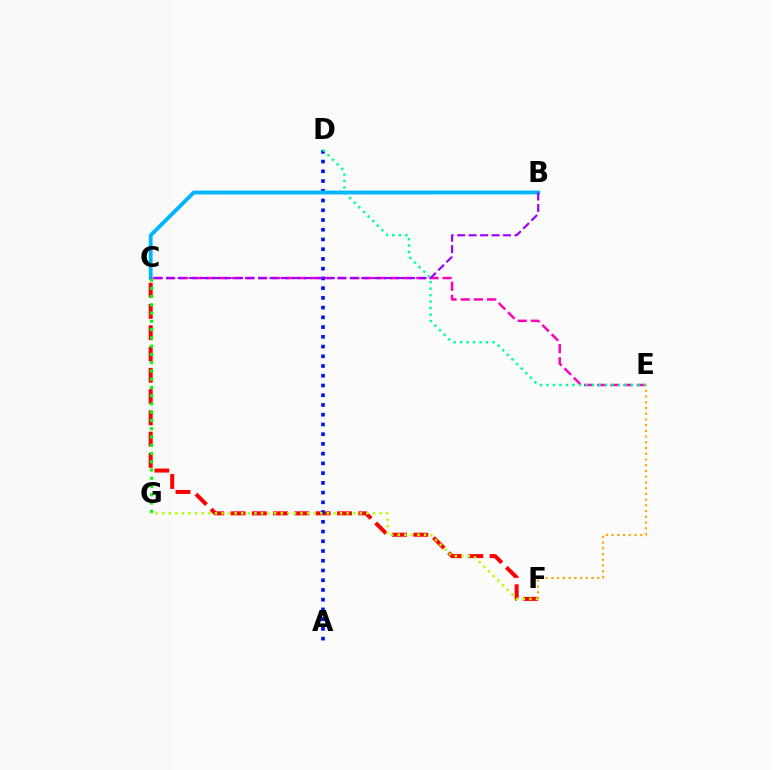{('C', 'F'): [{'color': '#ff0000', 'line_style': 'dashed', 'thickness': 2.89}], ('C', 'E'): [{'color': '#ff00bd', 'line_style': 'dashed', 'thickness': 1.79}], ('A', 'D'): [{'color': '#0010ff', 'line_style': 'dotted', 'thickness': 2.65}], ('D', 'E'): [{'color': '#00ff9d', 'line_style': 'dotted', 'thickness': 1.77}], ('B', 'C'): [{'color': '#00b5ff', 'line_style': 'solid', 'thickness': 2.74}, {'color': '#9b00ff', 'line_style': 'dashed', 'thickness': 1.56}], ('F', 'G'): [{'color': '#b3ff00', 'line_style': 'dotted', 'thickness': 1.79}], ('E', 'F'): [{'color': '#ffa500', 'line_style': 'dotted', 'thickness': 1.56}], ('C', 'G'): [{'color': '#08ff00', 'line_style': 'dotted', 'thickness': 2.24}]}